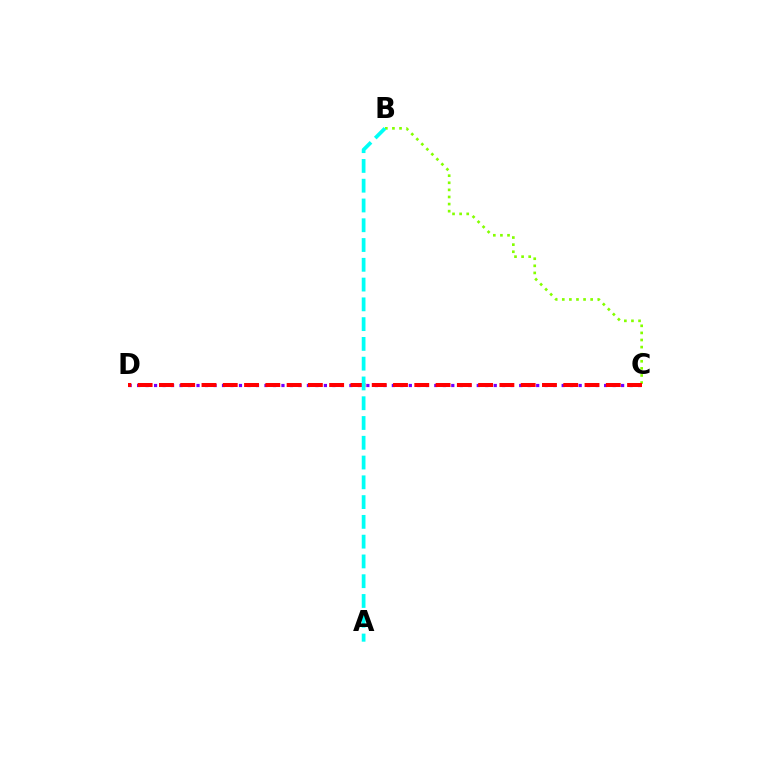{('B', 'C'): [{'color': '#84ff00', 'line_style': 'dotted', 'thickness': 1.93}], ('C', 'D'): [{'color': '#7200ff', 'line_style': 'dotted', 'thickness': 2.31}, {'color': '#ff0000', 'line_style': 'dashed', 'thickness': 2.89}], ('A', 'B'): [{'color': '#00fff6', 'line_style': 'dashed', 'thickness': 2.69}]}